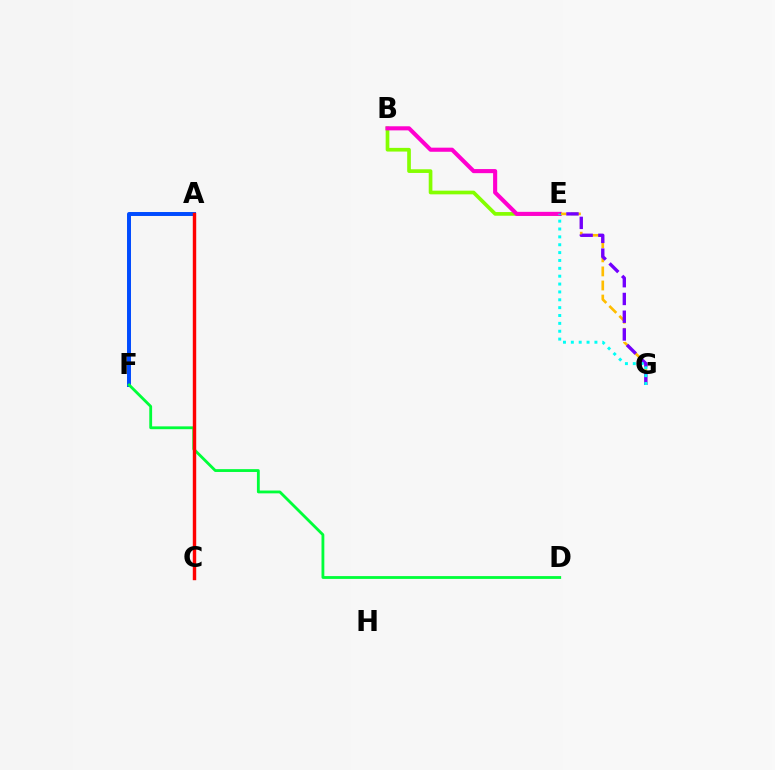{('B', 'E'): [{'color': '#84ff00', 'line_style': 'solid', 'thickness': 2.65}, {'color': '#ff00cf', 'line_style': 'solid', 'thickness': 2.95}], ('E', 'G'): [{'color': '#ffbd00', 'line_style': 'dashed', 'thickness': 1.91}, {'color': '#7200ff', 'line_style': 'dashed', 'thickness': 2.41}, {'color': '#00fff6', 'line_style': 'dotted', 'thickness': 2.14}], ('A', 'F'): [{'color': '#004bff', 'line_style': 'solid', 'thickness': 2.85}], ('D', 'F'): [{'color': '#00ff39', 'line_style': 'solid', 'thickness': 2.03}], ('A', 'C'): [{'color': '#ff0000', 'line_style': 'solid', 'thickness': 2.46}]}